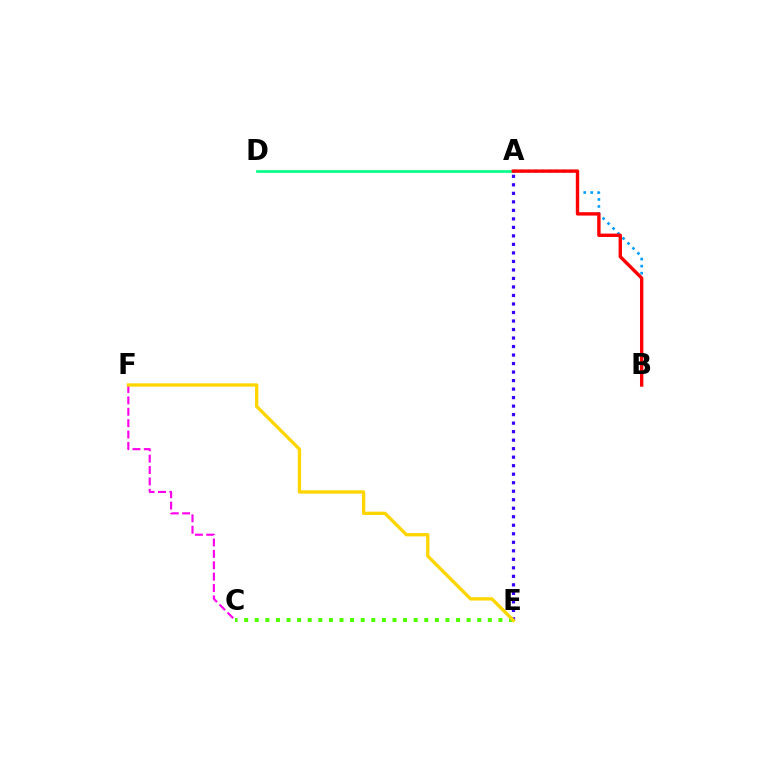{('C', 'F'): [{'color': '#ff00ed', 'line_style': 'dashed', 'thickness': 1.55}], ('A', 'B'): [{'color': '#009eff', 'line_style': 'dotted', 'thickness': 1.91}, {'color': '#ff0000', 'line_style': 'solid', 'thickness': 2.43}], ('A', 'E'): [{'color': '#3700ff', 'line_style': 'dotted', 'thickness': 2.31}], ('A', 'D'): [{'color': '#00ff86', 'line_style': 'solid', 'thickness': 1.91}], ('C', 'E'): [{'color': '#4fff00', 'line_style': 'dotted', 'thickness': 2.88}], ('E', 'F'): [{'color': '#ffd500', 'line_style': 'solid', 'thickness': 2.38}]}